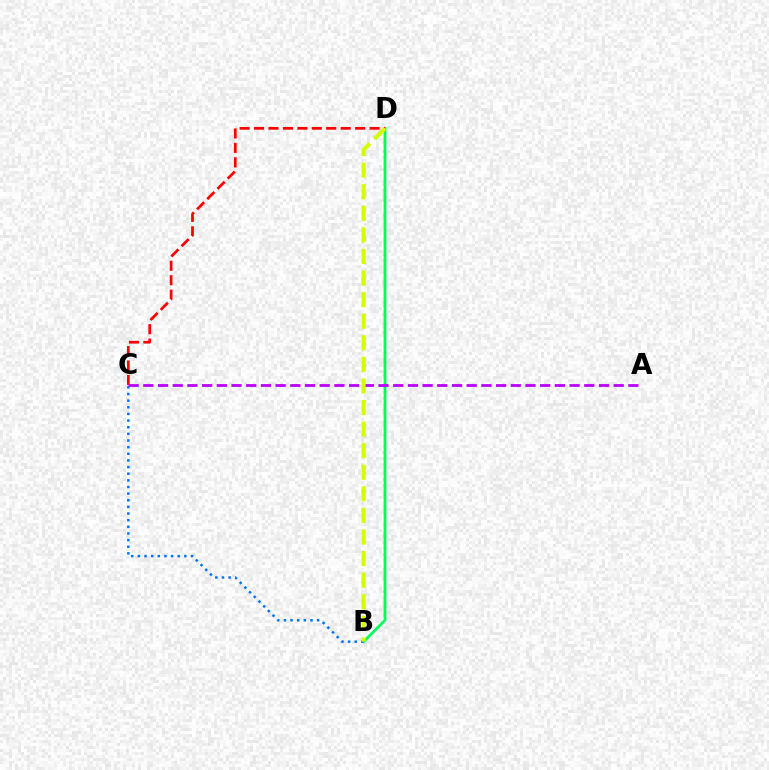{('B', 'D'): [{'color': '#00ff5c', 'line_style': 'solid', 'thickness': 2.02}, {'color': '#d1ff00', 'line_style': 'dashed', 'thickness': 2.93}], ('B', 'C'): [{'color': '#0074ff', 'line_style': 'dotted', 'thickness': 1.8}], ('C', 'D'): [{'color': '#ff0000', 'line_style': 'dashed', 'thickness': 1.96}], ('A', 'C'): [{'color': '#b900ff', 'line_style': 'dashed', 'thickness': 2.0}]}